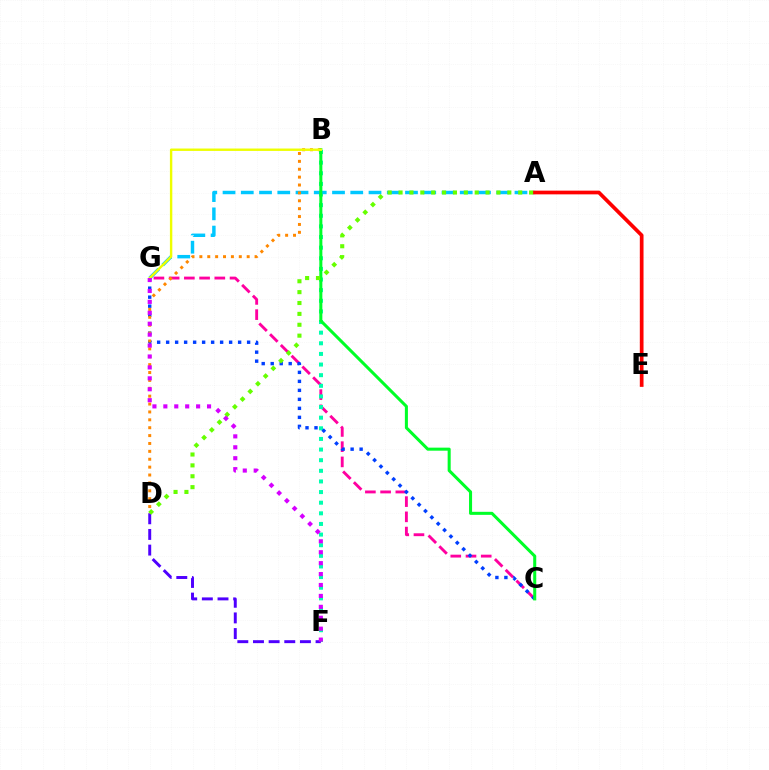{('C', 'G'): [{'color': '#ff00a0', 'line_style': 'dashed', 'thickness': 2.07}, {'color': '#003fff', 'line_style': 'dotted', 'thickness': 2.44}], ('B', 'F'): [{'color': '#00ffaf', 'line_style': 'dotted', 'thickness': 2.89}], ('A', 'G'): [{'color': '#00c7ff', 'line_style': 'dashed', 'thickness': 2.48}], ('A', 'E'): [{'color': '#ff0000', 'line_style': 'solid', 'thickness': 2.67}], ('B', 'D'): [{'color': '#ff8800', 'line_style': 'dotted', 'thickness': 2.14}], ('B', 'C'): [{'color': '#00ff27', 'line_style': 'solid', 'thickness': 2.19}], ('D', 'F'): [{'color': '#4f00ff', 'line_style': 'dashed', 'thickness': 2.13}], ('B', 'G'): [{'color': '#eeff00', 'line_style': 'solid', 'thickness': 1.73}], ('A', 'D'): [{'color': '#66ff00', 'line_style': 'dotted', 'thickness': 2.96}], ('F', 'G'): [{'color': '#d600ff', 'line_style': 'dotted', 'thickness': 2.97}]}